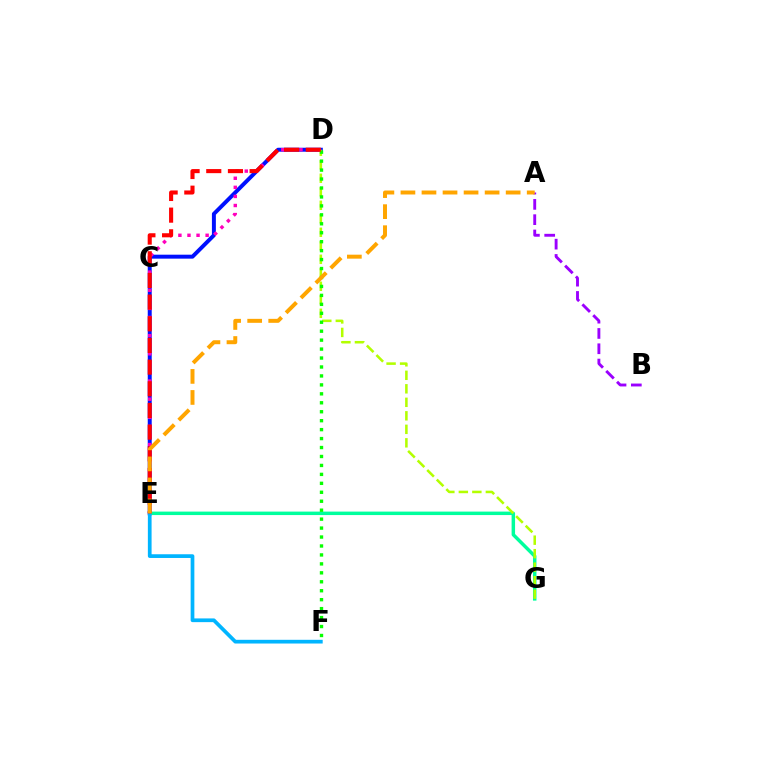{('D', 'E'): [{'color': '#0010ff', 'line_style': 'solid', 'thickness': 2.85}, {'color': '#ff00bd', 'line_style': 'dotted', 'thickness': 2.47}, {'color': '#ff0000', 'line_style': 'dashed', 'thickness': 2.94}], ('E', 'G'): [{'color': '#00ff9d', 'line_style': 'solid', 'thickness': 2.5}], ('D', 'G'): [{'color': '#b3ff00', 'line_style': 'dashed', 'thickness': 1.83}], ('E', 'F'): [{'color': '#00b5ff', 'line_style': 'solid', 'thickness': 2.68}], ('D', 'F'): [{'color': '#08ff00', 'line_style': 'dotted', 'thickness': 2.43}], ('A', 'B'): [{'color': '#9b00ff', 'line_style': 'dashed', 'thickness': 2.08}], ('A', 'E'): [{'color': '#ffa500', 'line_style': 'dashed', 'thickness': 2.86}]}